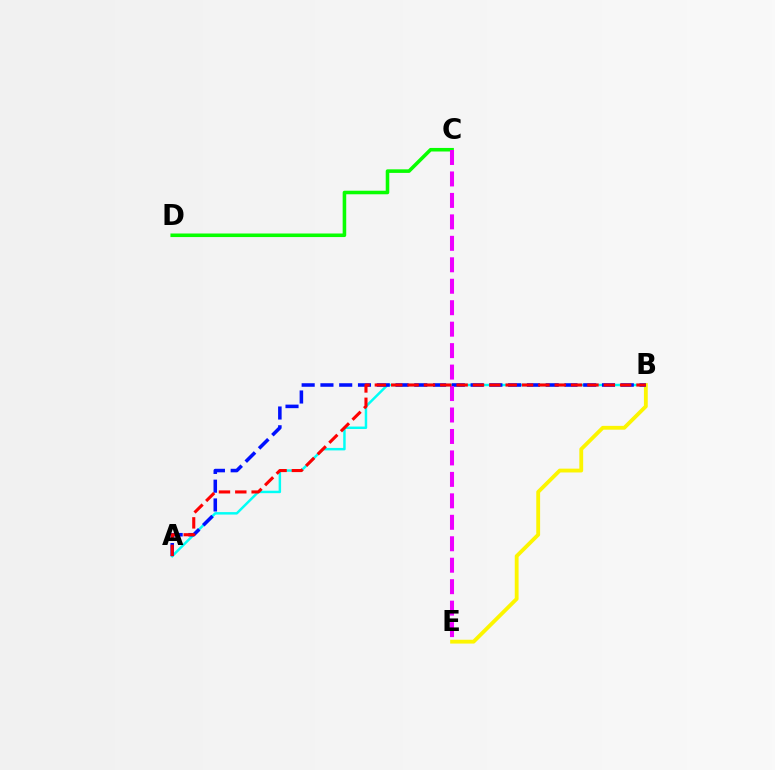{('A', 'B'): [{'color': '#00fff6', 'line_style': 'solid', 'thickness': 1.78}, {'color': '#0010ff', 'line_style': 'dashed', 'thickness': 2.55}, {'color': '#ff0000', 'line_style': 'dashed', 'thickness': 2.22}], ('B', 'E'): [{'color': '#fcf500', 'line_style': 'solid', 'thickness': 2.75}], ('C', 'D'): [{'color': '#08ff00', 'line_style': 'solid', 'thickness': 2.57}], ('C', 'E'): [{'color': '#ee00ff', 'line_style': 'dashed', 'thickness': 2.92}]}